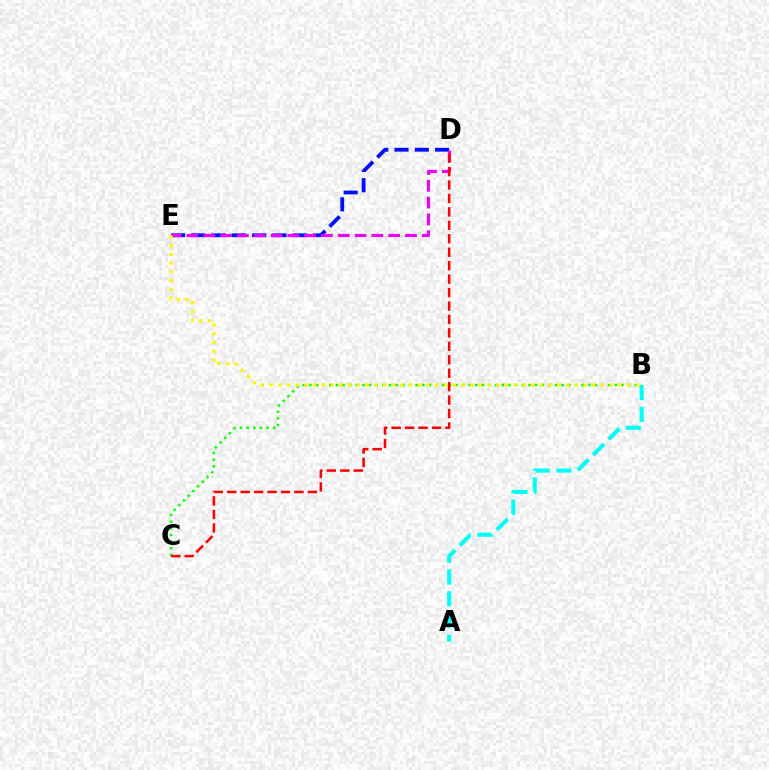{('D', 'E'): [{'color': '#0010ff', 'line_style': 'dashed', 'thickness': 2.76}, {'color': '#ee00ff', 'line_style': 'dashed', 'thickness': 2.28}], ('B', 'C'): [{'color': '#08ff00', 'line_style': 'dotted', 'thickness': 1.8}], ('B', 'E'): [{'color': '#fcf500', 'line_style': 'dotted', 'thickness': 2.37}], ('A', 'B'): [{'color': '#00fff6', 'line_style': 'dashed', 'thickness': 2.96}], ('C', 'D'): [{'color': '#ff0000', 'line_style': 'dashed', 'thickness': 1.83}]}